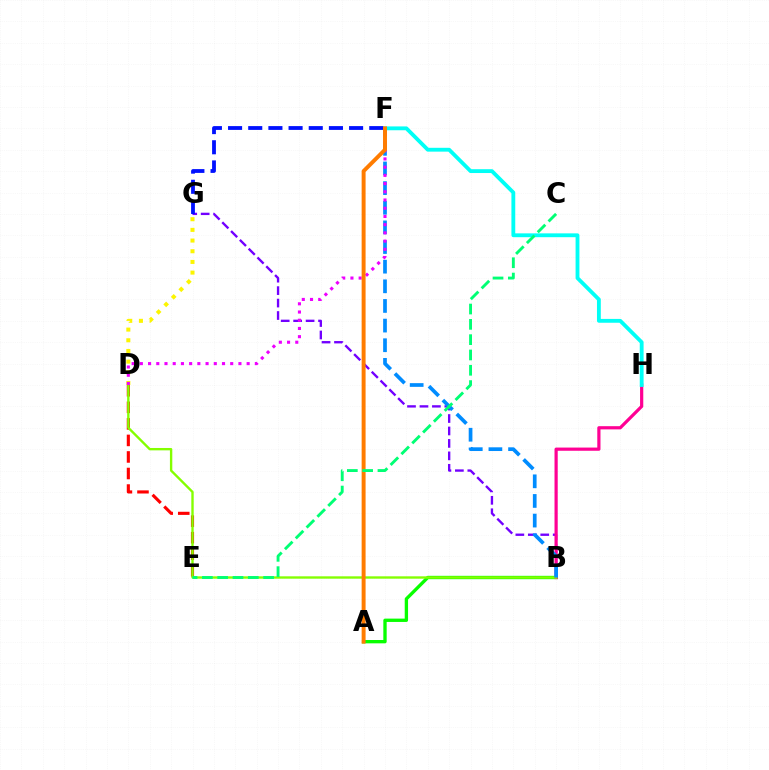{('B', 'G'): [{'color': '#7200ff', 'line_style': 'dashed', 'thickness': 1.69}], ('D', 'E'): [{'color': '#ff0000', 'line_style': 'dashed', 'thickness': 2.25}], ('A', 'B'): [{'color': '#08ff00', 'line_style': 'solid', 'thickness': 2.4}], ('B', 'H'): [{'color': '#ff0094', 'line_style': 'solid', 'thickness': 2.31}], ('B', 'D'): [{'color': '#84ff00', 'line_style': 'solid', 'thickness': 1.71}], ('B', 'F'): [{'color': '#008cff', 'line_style': 'dashed', 'thickness': 2.67}], ('D', 'G'): [{'color': '#fcf500', 'line_style': 'dotted', 'thickness': 2.9}], ('F', 'H'): [{'color': '#00fff6', 'line_style': 'solid', 'thickness': 2.76}], ('F', 'G'): [{'color': '#0010ff', 'line_style': 'dashed', 'thickness': 2.74}], ('D', 'F'): [{'color': '#ee00ff', 'line_style': 'dotted', 'thickness': 2.23}], ('A', 'F'): [{'color': '#ff7c00', 'line_style': 'solid', 'thickness': 2.84}], ('C', 'E'): [{'color': '#00ff74', 'line_style': 'dashed', 'thickness': 2.08}]}